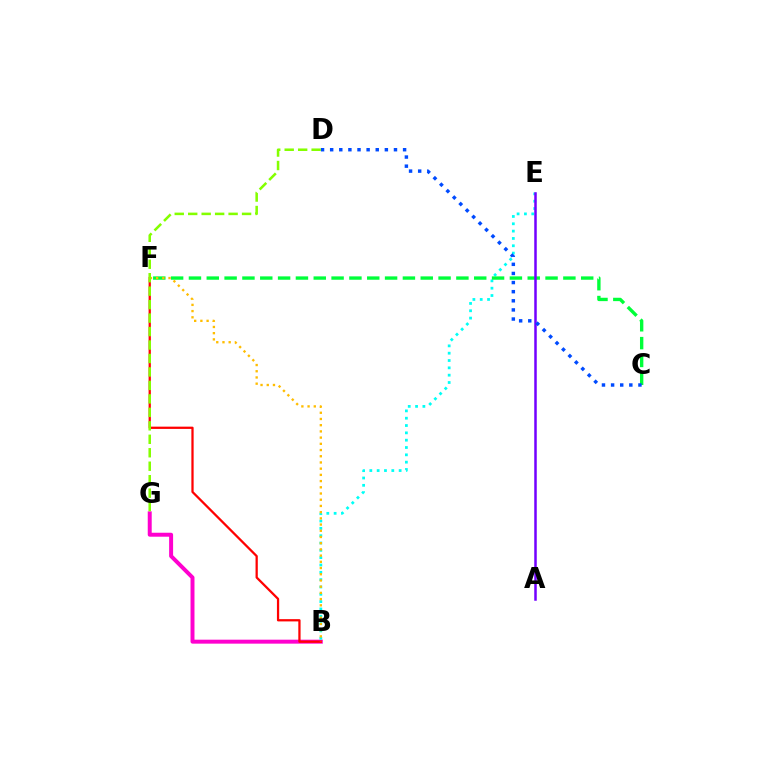{('B', 'G'): [{'color': '#ff00cf', 'line_style': 'solid', 'thickness': 2.86}], ('B', 'E'): [{'color': '#00fff6', 'line_style': 'dotted', 'thickness': 1.99}], ('C', 'F'): [{'color': '#00ff39', 'line_style': 'dashed', 'thickness': 2.42}], ('A', 'E'): [{'color': '#7200ff', 'line_style': 'solid', 'thickness': 1.81}], ('B', 'F'): [{'color': '#ff0000', 'line_style': 'solid', 'thickness': 1.63}, {'color': '#ffbd00', 'line_style': 'dotted', 'thickness': 1.69}], ('C', 'D'): [{'color': '#004bff', 'line_style': 'dotted', 'thickness': 2.48}], ('D', 'G'): [{'color': '#84ff00', 'line_style': 'dashed', 'thickness': 1.83}]}